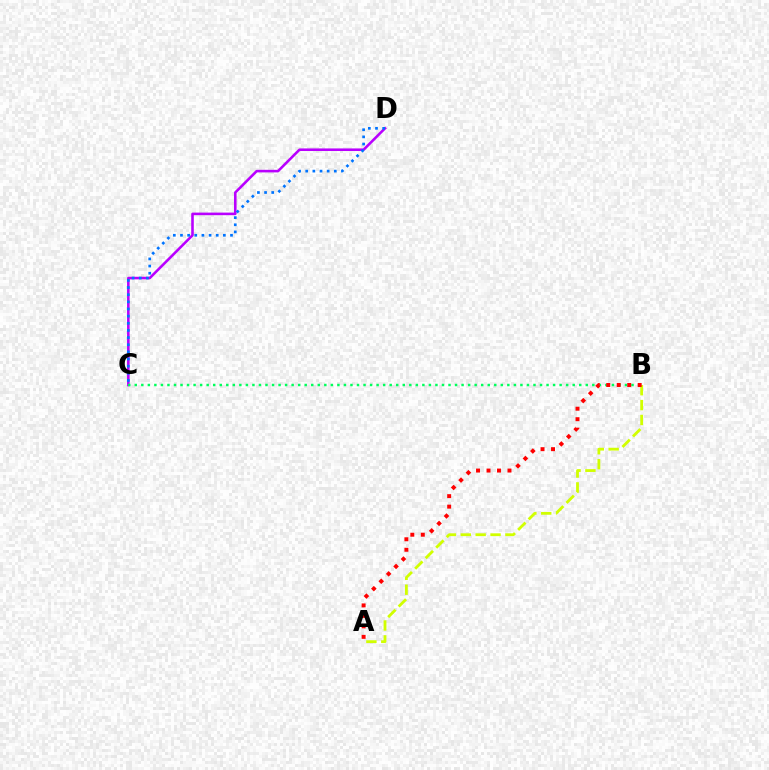{('C', 'D'): [{'color': '#b900ff', 'line_style': 'solid', 'thickness': 1.86}, {'color': '#0074ff', 'line_style': 'dotted', 'thickness': 1.94}], ('B', 'C'): [{'color': '#00ff5c', 'line_style': 'dotted', 'thickness': 1.78}], ('A', 'B'): [{'color': '#d1ff00', 'line_style': 'dashed', 'thickness': 2.02}, {'color': '#ff0000', 'line_style': 'dotted', 'thickness': 2.85}]}